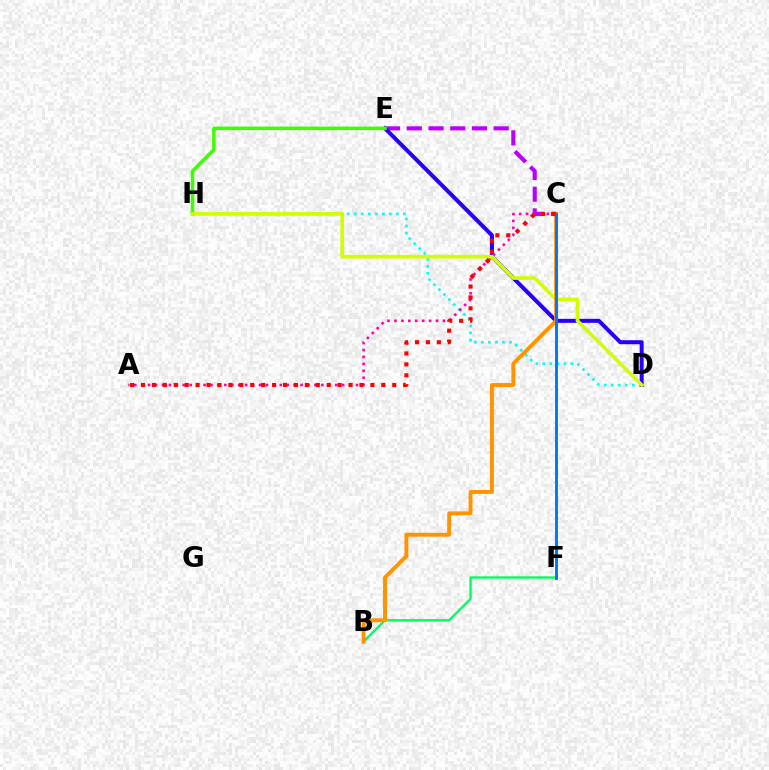{('D', 'H'): [{'color': '#00fff6', 'line_style': 'dotted', 'thickness': 1.91}, {'color': '#d1ff00', 'line_style': 'solid', 'thickness': 2.64}], ('C', 'E'): [{'color': '#b900ff', 'line_style': 'dashed', 'thickness': 2.95}], ('D', 'E'): [{'color': '#2500ff', 'line_style': 'solid', 'thickness': 2.87}], ('E', 'H'): [{'color': '#3dff00', 'line_style': 'solid', 'thickness': 2.54}], ('B', 'F'): [{'color': '#00ff5c', 'line_style': 'solid', 'thickness': 1.69}], ('A', 'C'): [{'color': '#ff00ac', 'line_style': 'dotted', 'thickness': 1.88}, {'color': '#ff0000', 'line_style': 'dotted', 'thickness': 2.97}], ('B', 'C'): [{'color': '#ff9400', 'line_style': 'solid', 'thickness': 2.81}], ('C', 'F'): [{'color': '#0074ff', 'line_style': 'solid', 'thickness': 2.07}]}